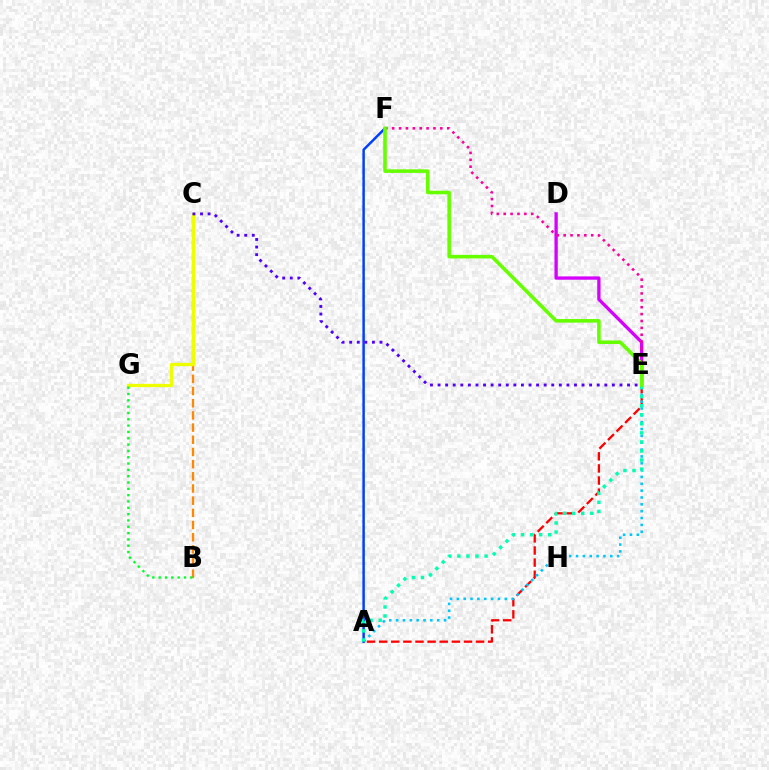{('D', 'E'): [{'color': '#d600ff', 'line_style': 'solid', 'thickness': 2.38}], ('A', 'E'): [{'color': '#ff0000', 'line_style': 'dashed', 'thickness': 1.65}, {'color': '#00c7ff', 'line_style': 'dotted', 'thickness': 1.86}, {'color': '#00ffaf', 'line_style': 'dotted', 'thickness': 2.46}], ('E', 'F'): [{'color': '#ff00a0', 'line_style': 'dotted', 'thickness': 1.87}, {'color': '#66ff00', 'line_style': 'solid', 'thickness': 2.57}], ('B', 'C'): [{'color': '#ff8800', 'line_style': 'dashed', 'thickness': 1.65}], ('A', 'F'): [{'color': '#003fff', 'line_style': 'solid', 'thickness': 1.78}], ('C', 'G'): [{'color': '#eeff00', 'line_style': 'solid', 'thickness': 2.37}], ('B', 'G'): [{'color': '#00ff27', 'line_style': 'dotted', 'thickness': 1.72}], ('C', 'E'): [{'color': '#4f00ff', 'line_style': 'dotted', 'thickness': 2.06}]}